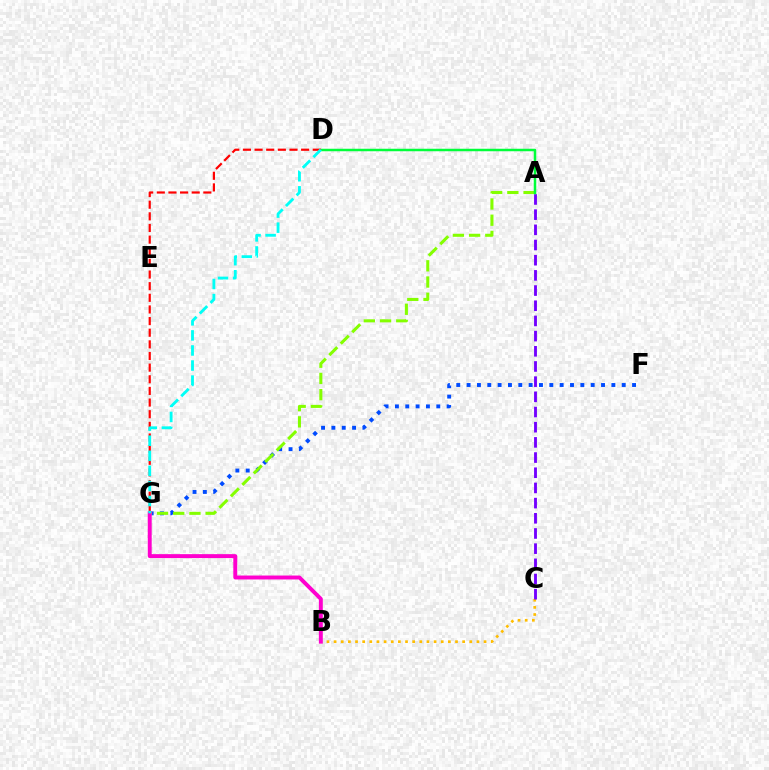{('B', 'C'): [{'color': '#ffbd00', 'line_style': 'dotted', 'thickness': 1.94}], ('F', 'G'): [{'color': '#004bff', 'line_style': 'dotted', 'thickness': 2.81}], ('A', 'C'): [{'color': '#7200ff', 'line_style': 'dashed', 'thickness': 2.06}], ('A', 'G'): [{'color': '#84ff00', 'line_style': 'dashed', 'thickness': 2.2}], ('A', 'D'): [{'color': '#00ff39', 'line_style': 'solid', 'thickness': 1.79}], ('B', 'G'): [{'color': '#ff00cf', 'line_style': 'solid', 'thickness': 2.83}], ('D', 'G'): [{'color': '#ff0000', 'line_style': 'dashed', 'thickness': 1.58}, {'color': '#00fff6', 'line_style': 'dashed', 'thickness': 2.05}]}